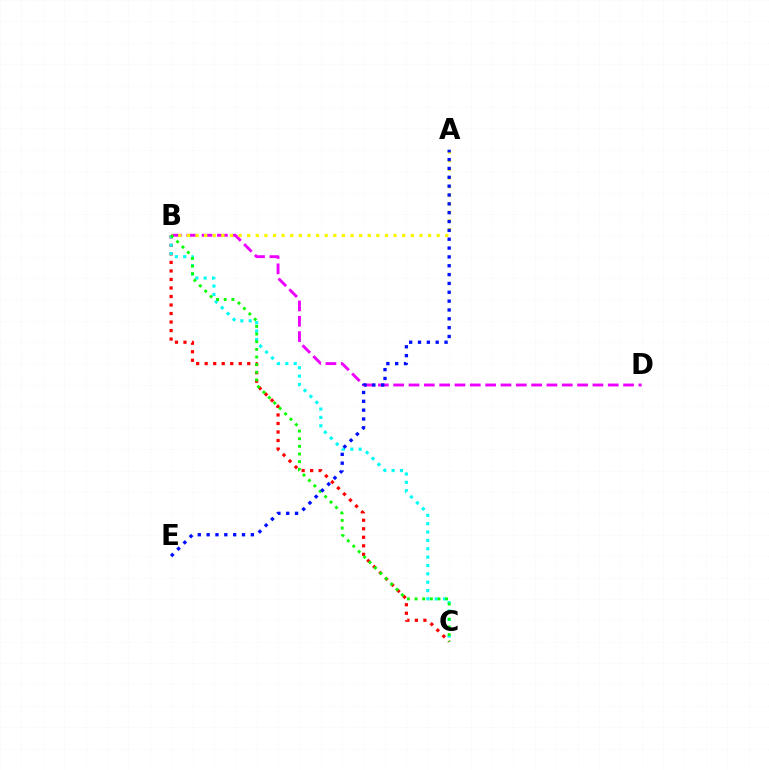{('B', 'C'): [{'color': '#ff0000', 'line_style': 'dotted', 'thickness': 2.31}, {'color': '#00fff6', 'line_style': 'dotted', 'thickness': 2.27}, {'color': '#08ff00', 'line_style': 'dotted', 'thickness': 2.08}], ('B', 'D'): [{'color': '#ee00ff', 'line_style': 'dashed', 'thickness': 2.08}], ('A', 'B'): [{'color': '#fcf500', 'line_style': 'dotted', 'thickness': 2.34}], ('A', 'E'): [{'color': '#0010ff', 'line_style': 'dotted', 'thickness': 2.4}]}